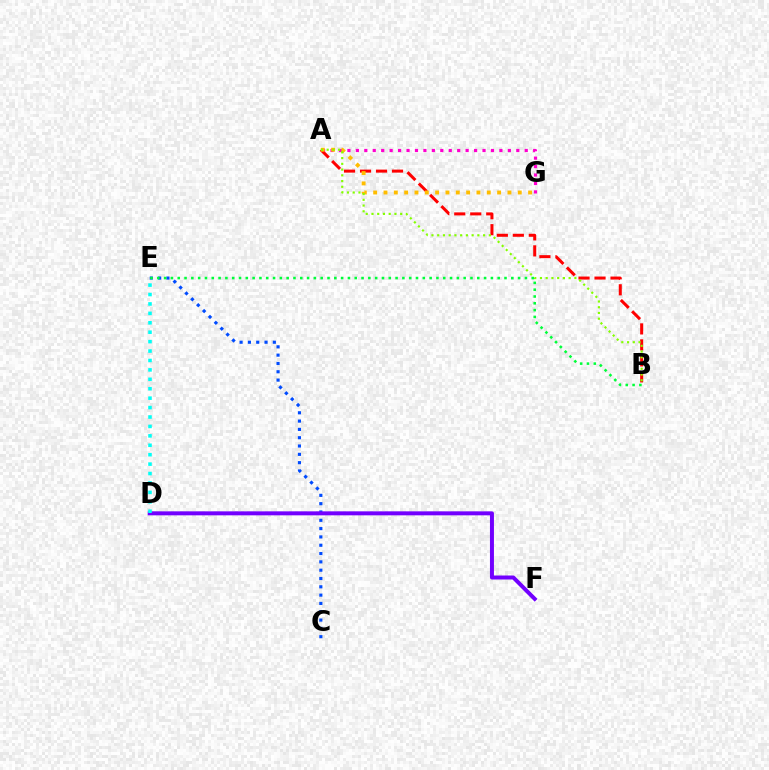{('A', 'G'): [{'color': '#ff00cf', 'line_style': 'dotted', 'thickness': 2.29}, {'color': '#ffbd00', 'line_style': 'dotted', 'thickness': 2.81}], ('C', 'E'): [{'color': '#004bff', 'line_style': 'dotted', 'thickness': 2.26}], ('A', 'B'): [{'color': '#ff0000', 'line_style': 'dashed', 'thickness': 2.17}, {'color': '#84ff00', 'line_style': 'dotted', 'thickness': 1.56}], ('D', 'F'): [{'color': '#7200ff', 'line_style': 'solid', 'thickness': 2.87}], ('D', 'E'): [{'color': '#00fff6', 'line_style': 'dotted', 'thickness': 2.56}], ('B', 'E'): [{'color': '#00ff39', 'line_style': 'dotted', 'thickness': 1.85}]}